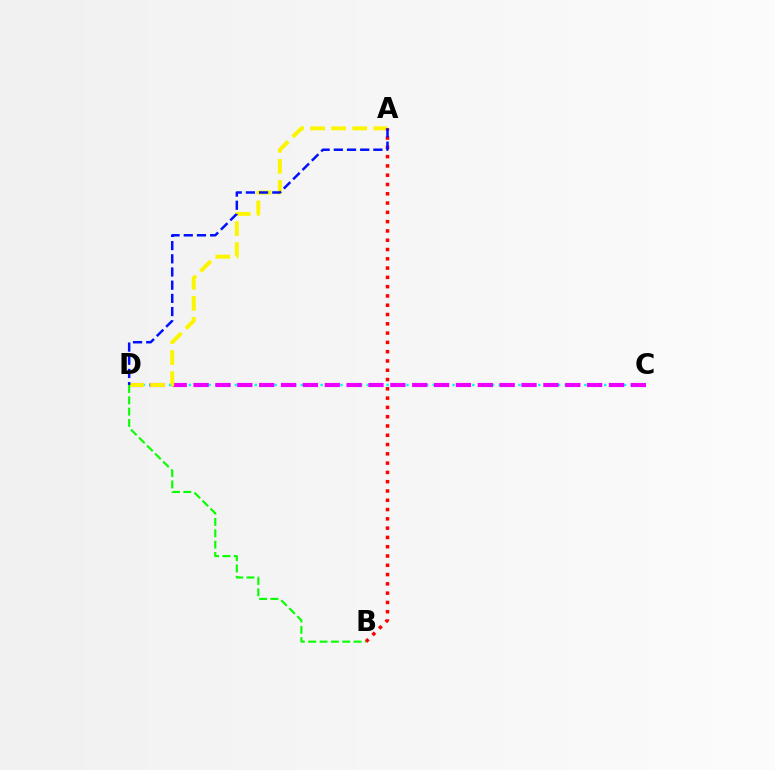{('C', 'D'): [{'color': '#00fff6', 'line_style': 'dotted', 'thickness': 1.79}, {'color': '#ee00ff', 'line_style': 'dashed', 'thickness': 2.97}], ('A', 'D'): [{'color': '#fcf500', 'line_style': 'dashed', 'thickness': 2.86}, {'color': '#0010ff', 'line_style': 'dashed', 'thickness': 1.79}], ('A', 'B'): [{'color': '#ff0000', 'line_style': 'dotted', 'thickness': 2.52}], ('B', 'D'): [{'color': '#08ff00', 'line_style': 'dashed', 'thickness': 1.54}]}